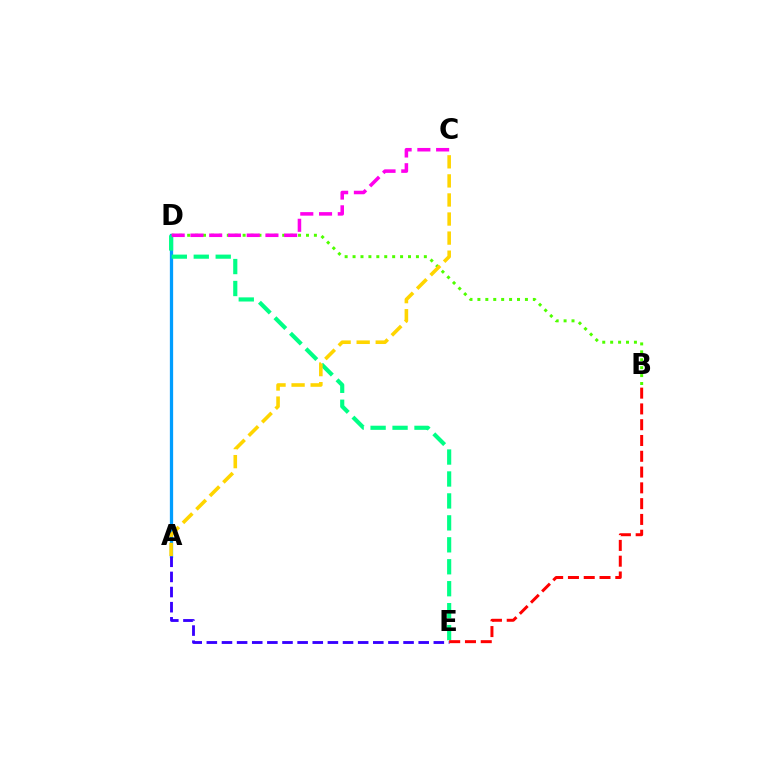{('A', 'D'): [{'color': '#009eff', 'line_style': 'solid', 'thickness': 2.36}], ('A', 'E'): [{'color': '#3700ff', 'line_style': 'dashed', 'thickness': 2.06}], ('B', 'D'): [{'color': '#4fff00', 'line_style': 'dotted', 'thickness': 2.15}], ('D', 'E'): [{'color': '#00ff86', 'line_style': 'dashed', 'thickness': 2.98}], ('C', 'D'): [{'color': '#ff00ed', 'line_style': 'dashed', 'thickness': 2.55}], ('A', 'C'): [{'color': '#ffd500', 'line_style': 'dashed', 'thickness': 2.59}], ('B', 'E'): [{'color': '#ff0000', 'line_style': 'dashed', 'thickness': 2.14}]}